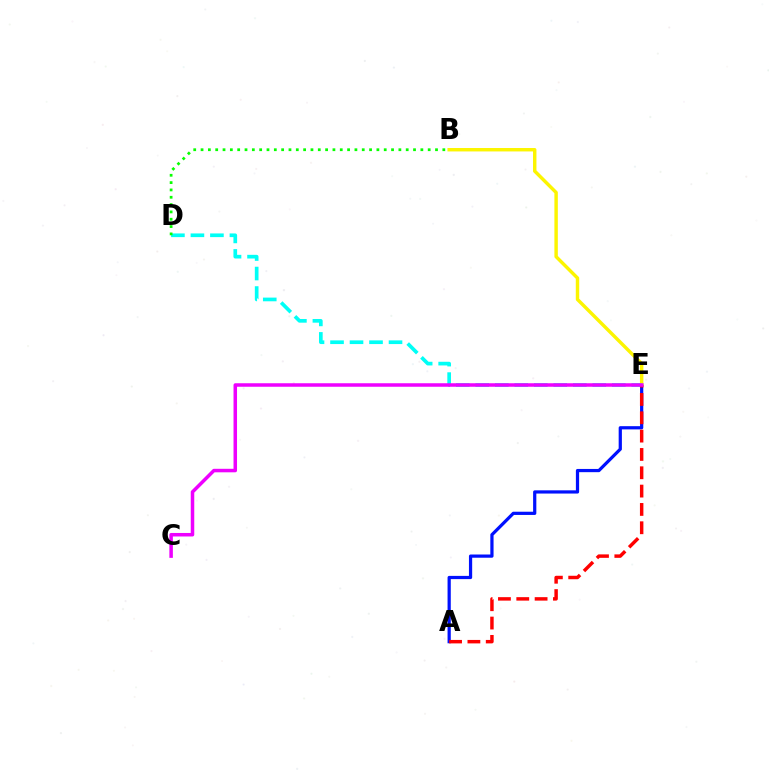{('A', 'E'): [{'color': '#0010ff', 'line_style': 'solid', 'thickness': 2.32}, {'color': '#ff0000', 'line_style': 'dashed', 'thickness': 2.49}], ('B', 'E'): [{'color': '#fcf500', 'line_style': 'solid', 'thickness': 2.47}], ('D', 'E'): [{'color': '#00fff6', 'line_style': 'dashed', 'thickness': 2.65}], ('B', 'D'): [{'color': '#08ff00', 'line_style': 'dotted', 'thickness': 1.99}], ('C', 'E'): [{'color': '#ee00ff', 'line_style': 'solid', 'thickness': 2.53}]}